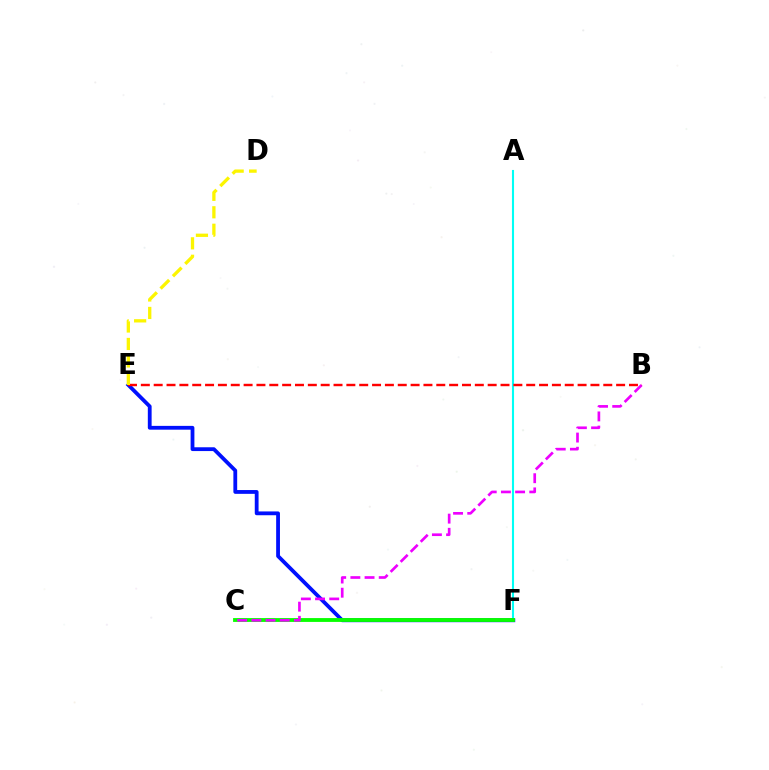{('A', 'F'): [{'color': '#00fff6', 'line_style': 'solid', 'thickness': 1.51}], ('E', 'F'): [{'color': '#0010ff', 'line_style': 'solid', 'thickness': 2.74}], ('C', 'F'): [{'color': '#08ff00', 'line_style': 'solid', 'thickness': 2.77}], ('B', 'C'): [{'color': '#ee00ff', 'line_style': 'dashed', 'thickness': 1.93}], ('B', 'E'): [{'color': '#ff0000', 'line_style': 'dashed', 'thickness': 1.75}], ('D', 'E'): [{'color': '#fcf500', 'line_style': 'dashed', 'thickness': 2.37}]}